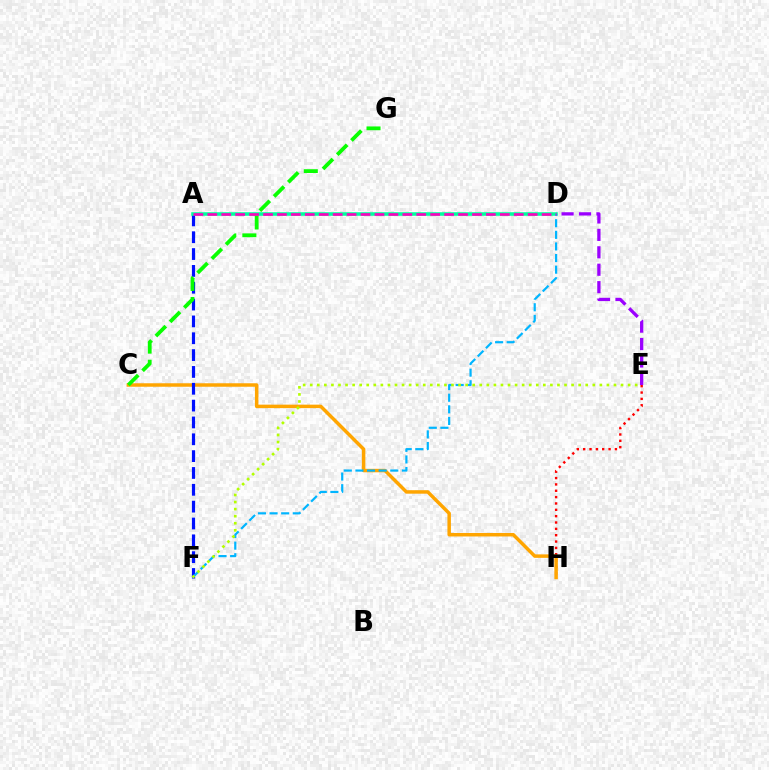{('E', 'H'): [{'color': '#ff0000', 'line_style': 'dotted', 'thickness': 1.72}], ('C', 'H'): [{'color': '#ffa500', 'line_style': 'solid', 'thickness': 2.5}], ('A', 'F'): [{'color': '#0010ff', 'line_style': 'dashed', 'thickness': 2.29}], ('A', 'D'): [{'color': '#00ff9d', 'line_style': 'solid', 'thickness': 2.56}, {'color': '#ff00bd', 'line_style': 'dashed', 'thickness': 1.89}], ('D', 'F'): [{'color': '#00b5ff', 'line_style': 'dashed', 'thickness': 1.58}], ('E', 'F'): [{'color': '#b3ff00', 'line_style': 'dotted', 'thickness': 1.92}], ('D', 'E'): [{'color': '#9b00ff', 'line_style': 'dashed', 'thickness': 2.37}], ('C', 'G'): [{'color': '#08ff00', 'line_style': 'dashed', 'thickness': 2.73}]}